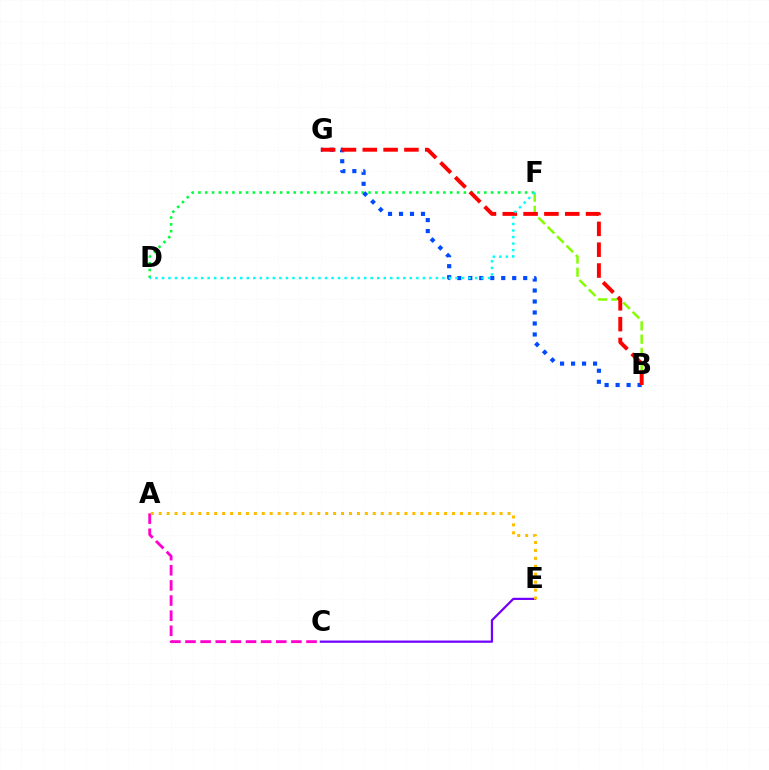{('D', 'F'): [{'color': '#00ff39', 'line_style': 'dotted', 'thickness': 1.85}, {'color': '#00fff6', 'line_style': 'dotted', 'thickness': 1.77}], ('B', 'F'): [{'color': '#84ff00', 'line_style': 'dashed', 'thickness': 1.8}], ('A', 'C'): [{'color': '#ff00cf', 'line_style': 'dashed', 'thickness': 2.06}], ('B', 'G'): [{'color': '#004bff', 'line_style': 'dotted', 'thickness': 2.99}, {'color': '#ff0000', 'line_style': 'dashed', 'thickness': 2.83}], ('C', 'E'): [{'color': '#7200ff', 'line_style': 'solid', 'thickness': 1.61}], ('A', 'E'): [{'color': '#ffbd00', 'line_style': 'dotted', 'thickness': 2.15}]}